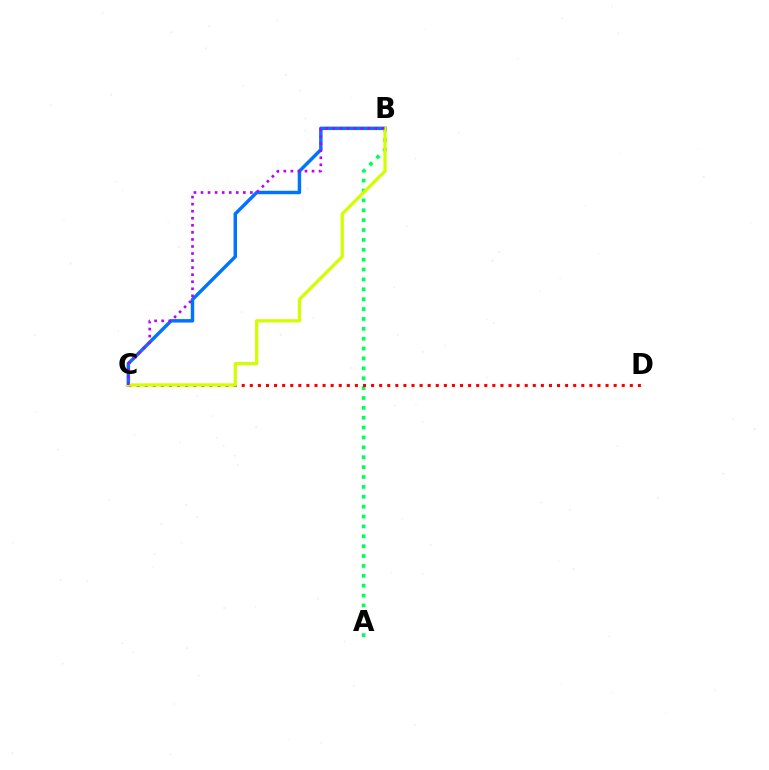{('A', 'B'): [{'color': '#00ff5c', 'line_style': 'dotted', 'thickness': 2.68}], ('C', 'D'): [{'color': '#ff0000', 'line_style': 'dotted', 'thickness': 2.2}], ('B', 'C'): [{'color': '#0074ff', 'line_style': 'solid', 'thickness': 2.49}, {'color': '#d1ff00', 'line_style': 'solid', 'thickness': 2.34}, {'color': '#b900ff', 'line_style': 'dotted', 'thickness': 1.92}]}